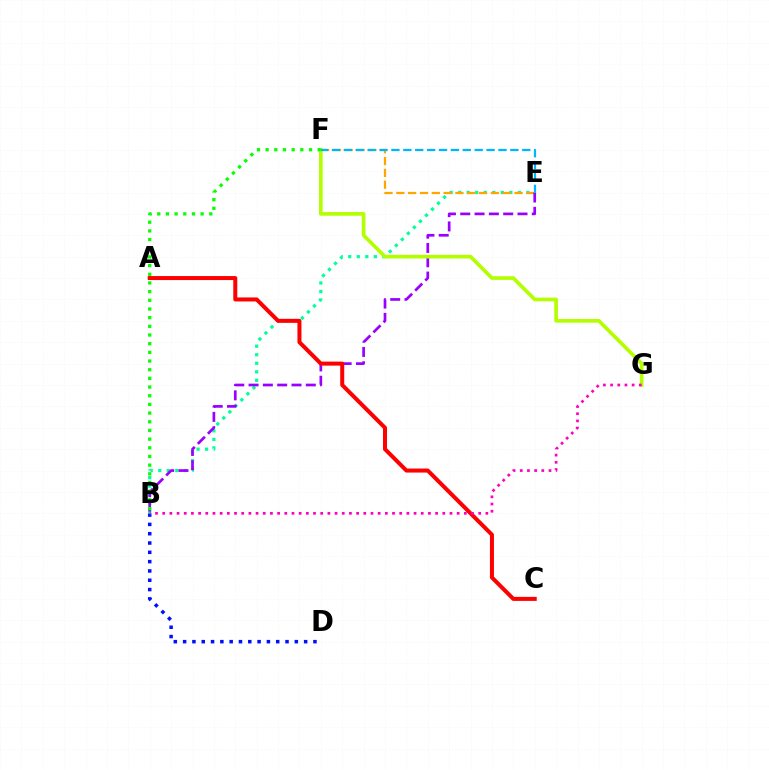{('B', 'D'): [{'color': '#0010ff', 'line_style': 'dotted', 'thickness': 2.53}], ('B', 'E'): [{'color': '#00ff9d', 'line_style': 'dotted', 'thickness': 2.32}, {'color': '#9b00ff', 'line_style': 'dashed', 'thickness': 1.94}], ('E', 'F'): [{'color': '#ffa500', 'line_style': 'dashed', 'thickness': 1.61}, {'color': '#00b5ff', 'line_style': 'dashed', 'thickness': 1.62}], ('F', 'G'): [{'color': '#b3ff00', 'line_style': 'solid', 'thickness': 2.64}], ('A', 'C'): [{'color': '#ff0000', 'line_style': 'solid', 'thickness': 2.89}], ('B', 'F'): [{'color': '#08ff00', 'line_style': 'dotted', 'thickness': 2.36}], ('B', 'G'): [{'color': '#ff00bd', 'line_style': 'dotted', 'thickness': 1.95}]}